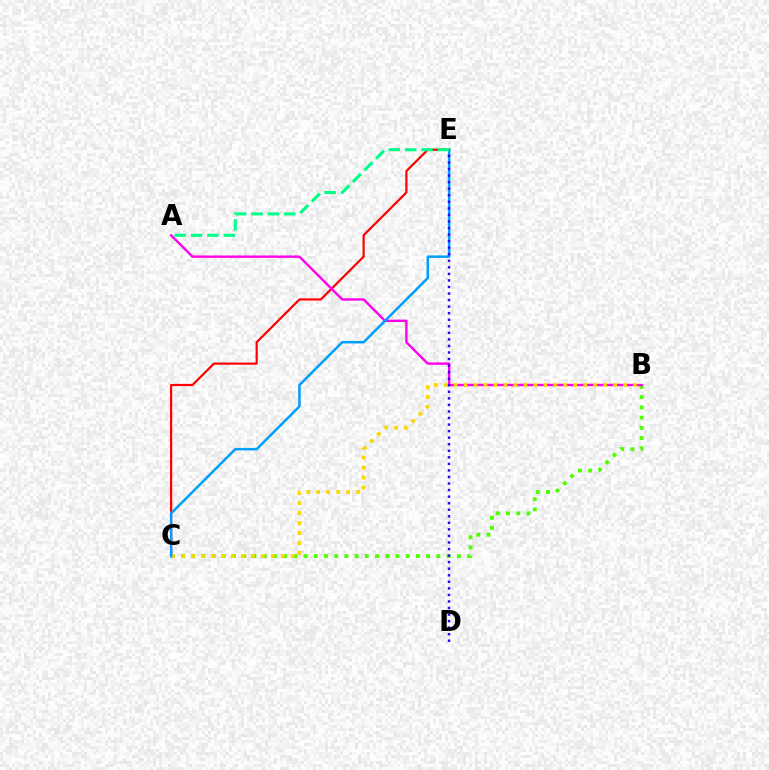{('C', 'E'): [{'color': '#ff0000', 'line_style': 'solid', 'thickness': 1.58}, {'color': '#009eff', 'line_style': 'solid', 'thickness': 1.8}], ('B', 'C'): [{'color': '#4fff00', 'line_style': 'dotted', 'thickness': 2.78}, {'color': '#ffd500', 'line_style': 'dotted', 'thickness': 2.71}], ('A', 'B'): [{'color': '#ff00ed', 'line_style': 'solid', 'thickness': 1.71}], ('D', 'E'): [{'color': '#3700ff', 'line_style': 'dotted', 'thickness': 1.78}], ('A', 'E'): [{'color': '#00ff86', 'line_style': 'dashed', 'thickness': 2.23}]}